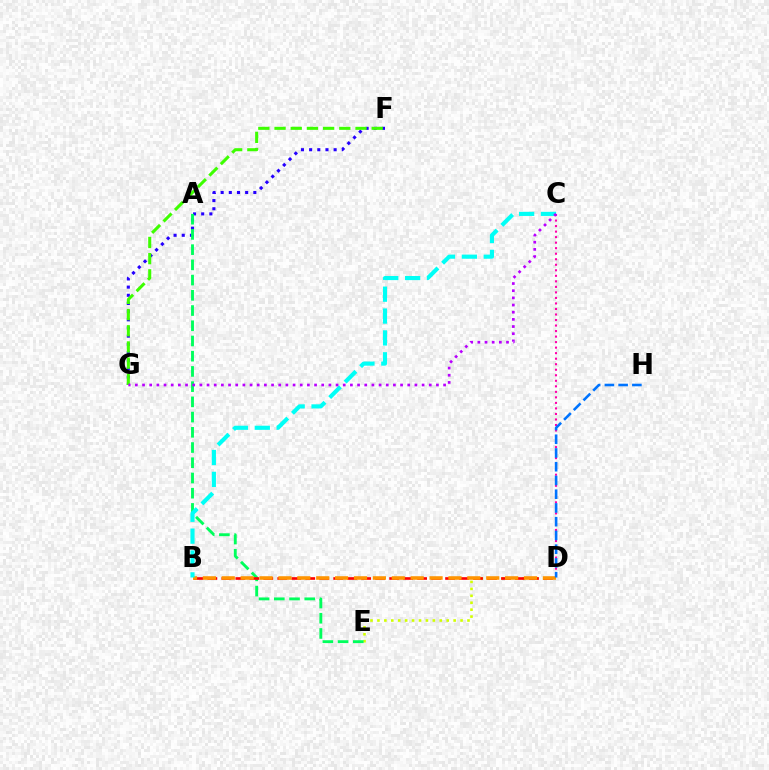{('C', 'D'): [{'color': '#ff00ac', 'line_style': 'dotted', 'thickness': 1.5}], ('F', 'G'): [{'color': '#2500ff', 'line_style': 'dotted', 'thickness': 2.22}, {'color': '#3dff00', 'line_style': 'dashed', 'thickness': 2.2}], ('D', 'E'): [{'color': '#d1ff00', 'line_style': 'dotted', 'thickness': 1.88}], ('A', 'E'): [{'color': '#00ff5c', 'line_style': 'dashed', 'thickness': 2.07}], ('B', 'D'): [{'color': '#ff0000', 'line_style': 'dashed', 'thickness': 1.9}, {'color': '#ff9400', 'line_style': 'dashed', 'thickness': 2.57}], ('B', 'C'): [{'color': '#00fff6', 'line_style': 'dashed', 'thickness': 2.97}], ('D', 'H'): [{'color': '#0074ff', 'line_style': 'dashed', 'thickness': 1.87}], ('C', 'G'): [{'color': '#b900ff', 'line_style': 'dotted', 'thickness': 1.95}]}